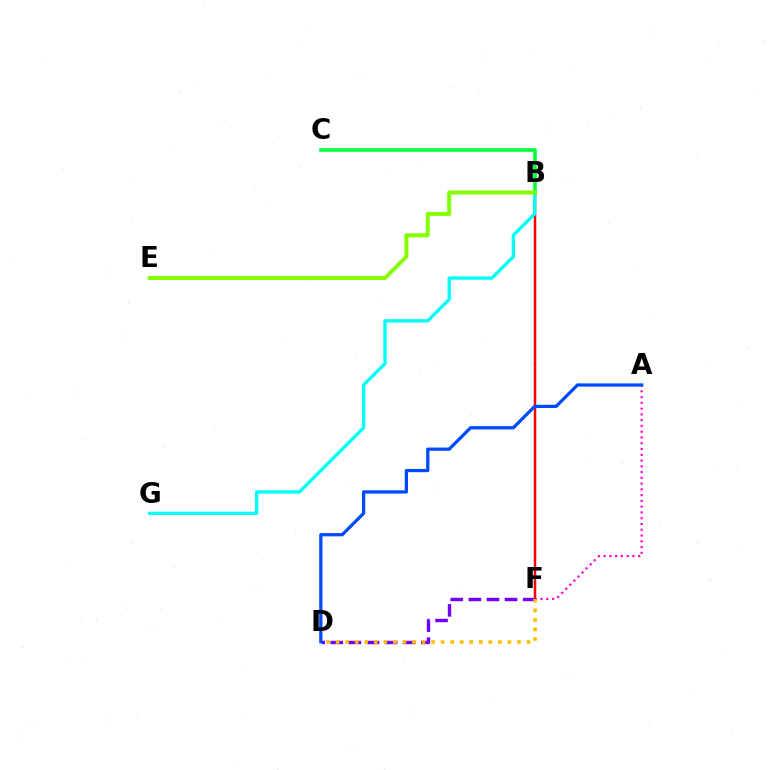{('A', 'F'): [{'color': '#ff00cf', 'line_style': 'dotted', 'thickness': 1.57}], ('B', 'C'): [{'color': '#00ff39', 'line_style': 'solid', 'thickness': 2.59}], ('B', 'F'): [{'color': '#ff0000', 'line_style': 'solid', 'thickness': 1.78}], ('D', 'F'): [{'color': '#7200ff', 'line_style': 'dashed', 'thickness': 2.46}, {'color': '#ffbd00', 'line_style': 'dotted', 'thickness': 2.59}], ('A', 'D'): [{'color': '#004bff', 'line_style': 'solid', 'thickness': 2.35}], ('B', 'G'): [{'color': '#00fff6', 'line_style': 'solid', 'thickness': 2.39}], ('B', 'E'): [{'color': '#84ff00', 'line_style': 'solid', 'thickness': 2.89}]}